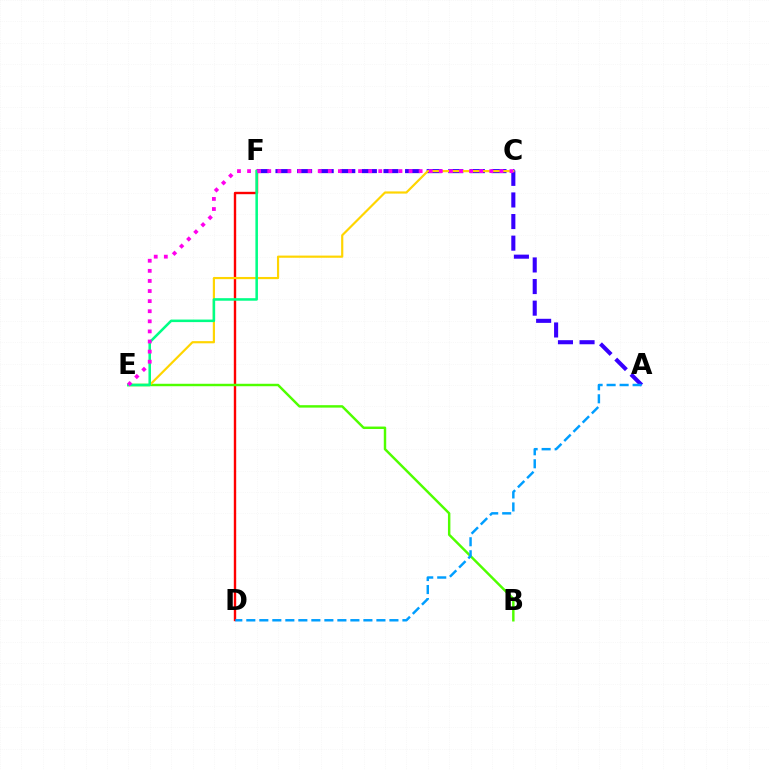{('A', 'F'): [{'color': '#3700ff', 'line_style': 'dashed', 'thickness': 2.93}], ('D', 'F'): [{'color': '#ff0000', 'line_style': 'solid', 'thickness': 1.72}], ('B', 'E'): [{'color': '#4fff00', 'line_style': 'solid', 'thickness': 1.76}], ('C', 'E'): [{'color': '#ffd500', 'line_style': 'solid', 'thickness': 1.57}, {'color': '#ff00ed', 'line_style': 'dotted', 'thickness': 2.74}], ('A', 'D'): [{'color': '#009eff', 'line_style': 'dashed', 'thickness': 1.77}], ('E', 'F'): [{'color': '#00ff86', 'line_style': 'solid', 'thickness': 1.83}]}